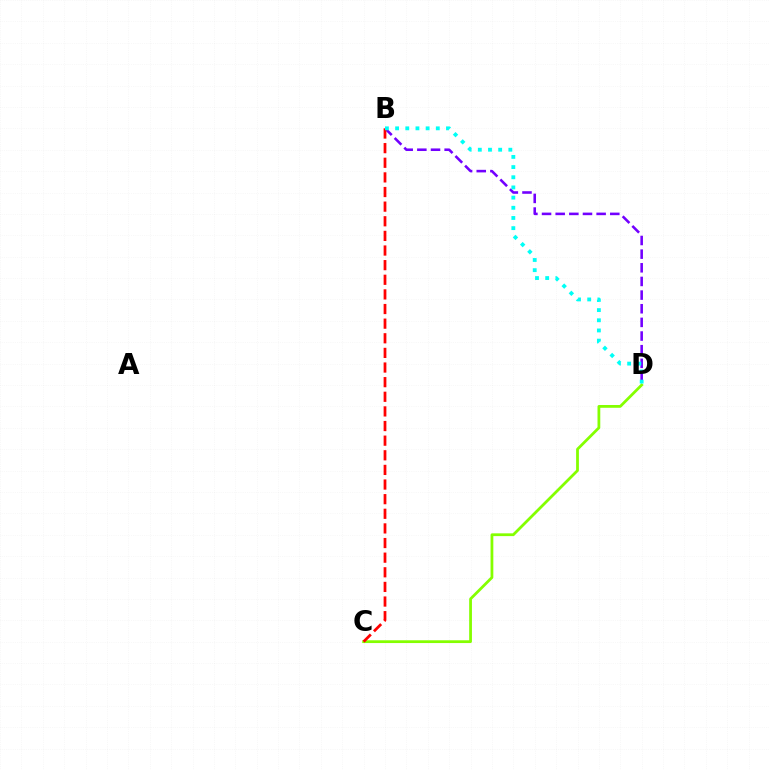{('C', 'D'): [{'color': '#84ff00', 'line_style': 'solid', 'thickness': 2.0}], ('B', 'D'): [{'color': '#7200ff', 'line_style': 'dashed', 'thickness': 1.85}, {'color': '#00fff6', 'line_style': 'dotted', 'thickness': 2.76}], ('B', 'C'): [{'color': '#ff0000', 'line_style': 'dashed', 'thickness': 1.99}]}